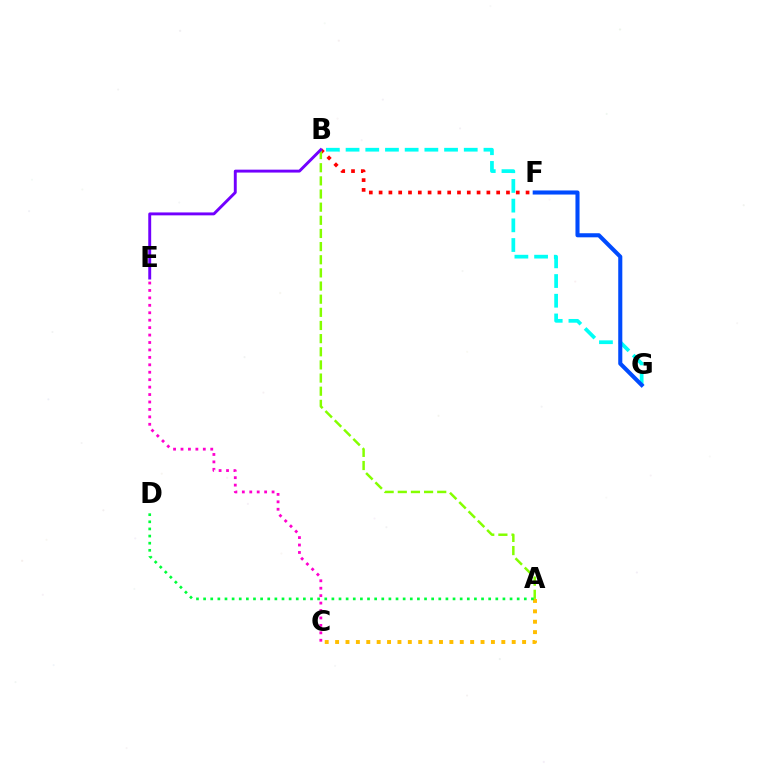{('B', 'G'): [{'color': '#00fff6', 'line_style': 'dashed', 'thickness': 2.68}], ('C', 'E'): [{'color': '#ff00cf', 'line_style': 'dotted', 'thickness': 2.02}], ('B', 'F'): [{'color': '#ff0000', 'line_style': 'dotted', 'thickness': 2.66}], ('A', 'C'): [{'color': '#ffbd00', 'line_style': 'dotted', 'thickness': 2.82}], ('A', 'B'): [{'color': '#84ff00', 'line_style': 'dashed', 'thickness': 1.79}], ('F', 'G'): [{'color': '#004bff', 'line_style': 'solid', 'thickness': 2.94}], ('B', 'E'): [{'color': '#7200ff', 'line_style': 'solid', 'thickness': 2.1}], ('A', 'D'): [{'color': '#00ff39', 'line_style': 'dotted', 'thickness': 1.94}]}